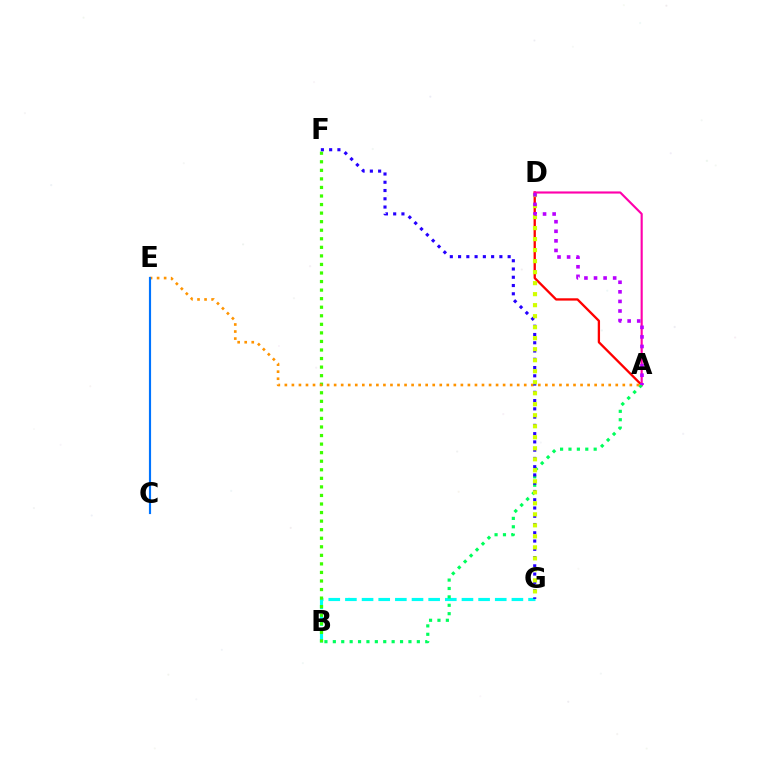{('A', 'D'): [{'color': '#ff0000', 'line_style': 'solid', 'thickness': 1.66}, {'color': '#ff00ac', 'line_style': 'solid', 'thickness': 1.54}, {'color': '#b900ff', 'line_style': 'dotted', 'thickness': 2.6}], ('B', 'G'): [{'color': '#00fff6', 'line_style': 'dashed', 'thickness': 2.26}], ('A', 'B'): [{'color': '#00ff5c', 'line_style': 'dotted', 'thickness': 2.28}], ('B', 'F'): [{'color': '#3dff00', 'line_style': 'dotted', 'thickness': 2.32}], ('A', 'E'): [{'color': '#ff9400', 'line_style': 'dotted', 'thickness': 1.91}], ('F', 'G'): [{'color': '#2500ff', 'line_style': 'dotted', 'thickness': 2.24}], ('D', 'G'): [{'color': '#d1ff00', 'line_style': 'dotted', 'thickness': 2.99}], ('C', 'E'): [{'color': '#0074ff', 'line_style': 'solid', 'thickness': 1.55}]}